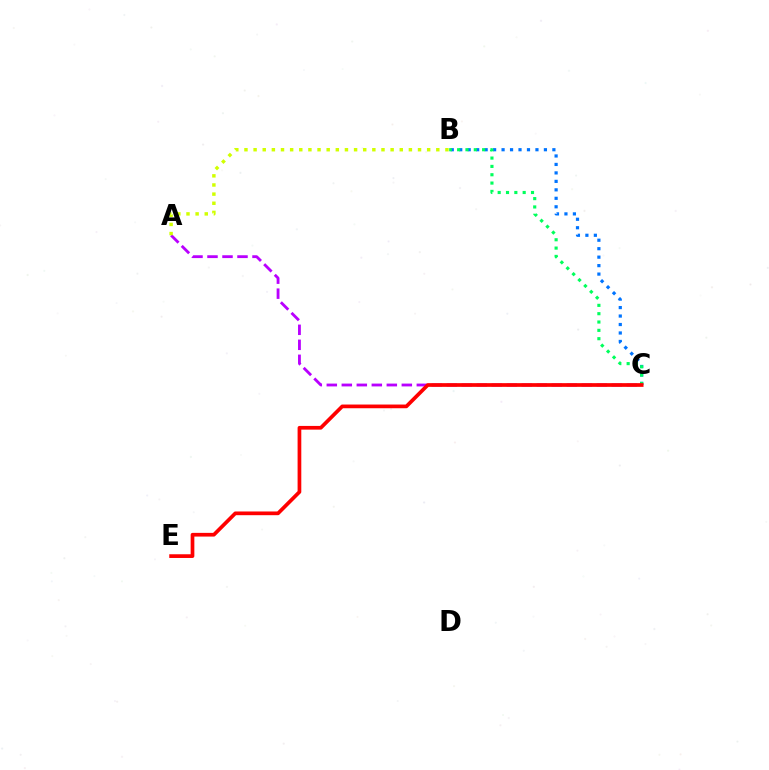{('B', 'C'): [{'color': '#0074ff', 'line_style': 'dotted', 'thickness': 2.3}, {'color': '#00ff5c', 'line_style': 'dotted', 'thickness': 2.26}], ('A', 'C'): [{'color': '#b900ff', 'line_style': 'dashed', 'thickness': 2.04}], ('C', 'E'): [{'color': '#ff0000', 'line_style': 'solid', 'thickness': 2.67}], ('A', 'B'): [{'color': '#d1ff00', 'line_style': 'dotted', 'thickness': 2.48}]}